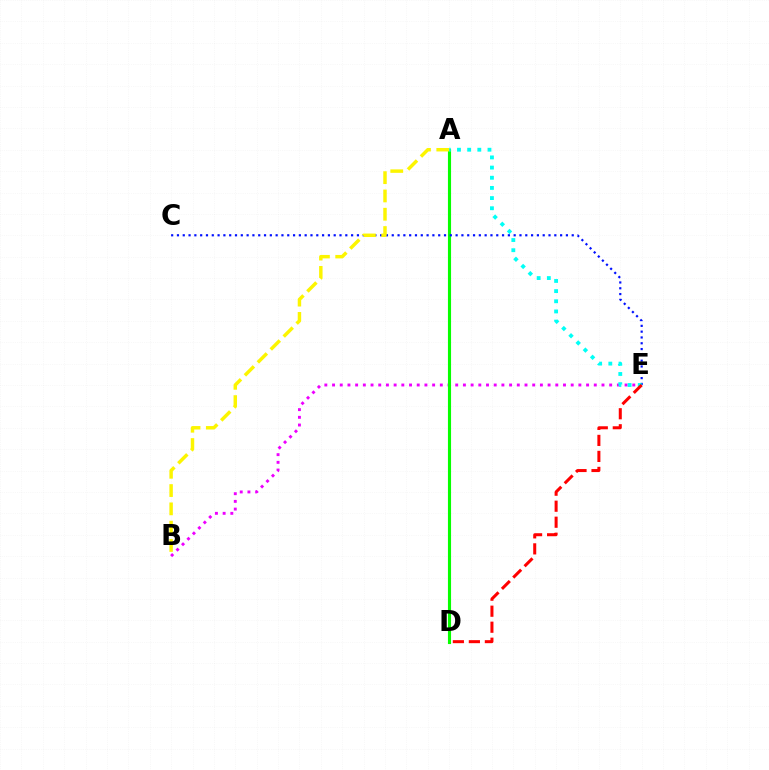{('B', 'E'): [{'color': '#ee00ff', 'line_style': 'dotted', 'thickness': 2.09}], ('A', 'D'): [{'color': '#08ff00', 'line_style': 'solid', 'thickness': 2.24}], ('C', 'E'): [{'color': '#0010ff', 'line_style': 'dotted', 'thickness': 1.58}], ('A', 'E'): [{'color': '#00fff6', 'line_style': 'dotted', 'thickness': 2.76}], ('A', 'B'): [{'color': '#fcf500', 'line_style': 'dashed', 'thickness': 2.49}], ('D', 'E'): [{'color': '#ff0000', 'line_style': 'dashed', 'thickness': 2.18}]}